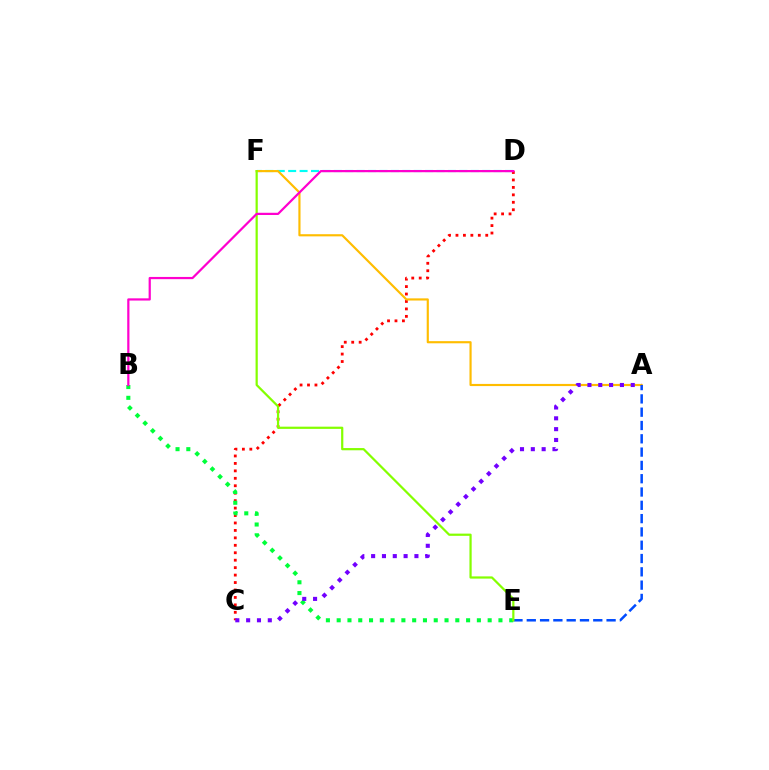{('C', 'D'): [{'color': '#ff0000', 'line_style': 'dotted', 'thickness': 2.02}], ('B', 'E'): [{'color': '#00ff39', 'line_style': 'dotted', 'thickness': 2.93}], ('D', 'F'): [{'color': '#00fff6', 'line_style': 'dashed', 'thickness': 1.55}], ('A', 'F'): [{'color': '#ffbd00', 'line_style': 'solid', 'thickness': 1.55}], ('A', 'E'): [{'color': '#004bff', 'line_style': 'dashed', 'thickness': 1.81}], ('A', 'C'): [{'color': '#7200ff', 'line_style': 'dotted', 'thickness': 2.94}], ('E', 'F'): [{'color': '#84ff00', 'line_style': 'solid', 'thickness': 1.6}], ('B', 'D'): [{'color': '#ff00cf', 'line_style': 'solid', 'thickness': 1.6}]}